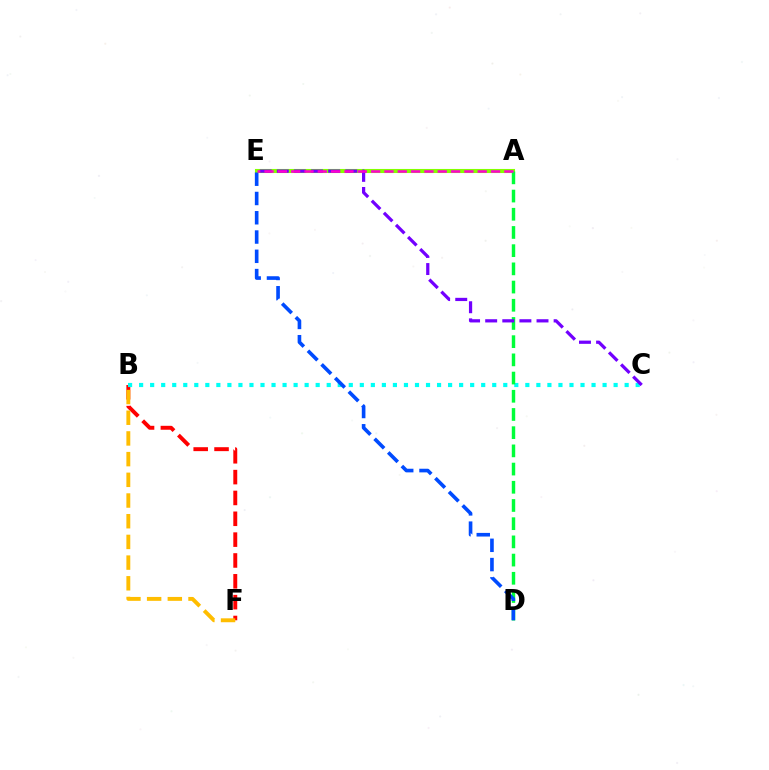{('A', 'E'): [{'color': '#84ff00', 'line_style': 'solid', 'thickness': 2.94}, {'color': '#ff00cf', 'line_style': 'dashed', 'thickness': 1.81}], ('B', 'F'): [{'color': '#ff0000', 'line_style': 'dashed', 'thickness': 2.83}, {'color': '#ffbd00', 'line_style': 'dashed', 'thickness': 2.81}], ('B', 'C'): [{'color': '#00fff6', 'line_style': 'dotted', 'thickness': 3.0}], ('A', 'D'): [{'color': '#00ff39', 'line_style': 'dashed', 'thickness': 2.47}], ('C', 'E'): [{'color': '#7200ff', 'line_style': 'dashed', 'thickness': 2.32}], ('D', 'E'): [{'color': '#004bff', 'line_style': 'dashed', 'thickness': 2.62}]}